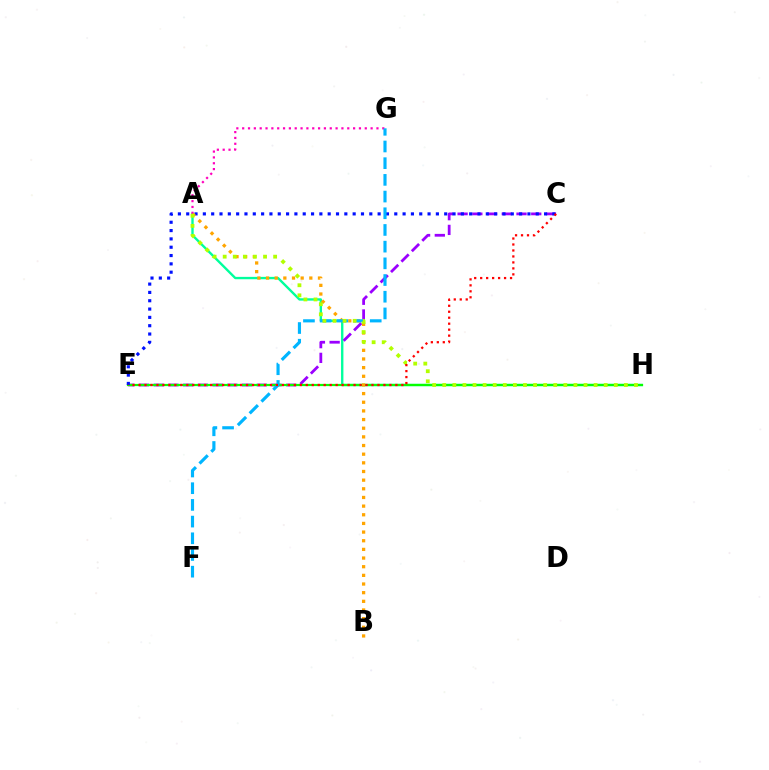{('A', 'H'): [{'color': '#00ff9d', 'line_style': 'solid', 'thickness': 1.7}, {'color': '#b3ff00', 'line_style': 'dotted', 'thickness': 2.74}], ('C', 'E'): [{'color': '#9b00ff', 'line_style': 'dashed', 'thickness': 2.0}, {'color': '#0010ff', 'line_style': 'dotted', 'thickness': 2.26}, {'color': '#ff0000', 'line_style': 'dotted', 'thickness': 1.62}], ('A', 'G'): [{'color': '#ff00bd', 'line_style': 'dotted', 'thickness': 1.59}], ('E', 'H'): [{'color': '#08ff00', 'line_style': 'solid', 'thickness': 1.6}], ('A', 'B'): [{'color': '#ffa500', 'line_style': 'dotted', 'thickness': 2.35}], ('F', 'G'): [{'color': '#00b5ff', 'line_style': 'dashed', 'thickness': 2.27}]}